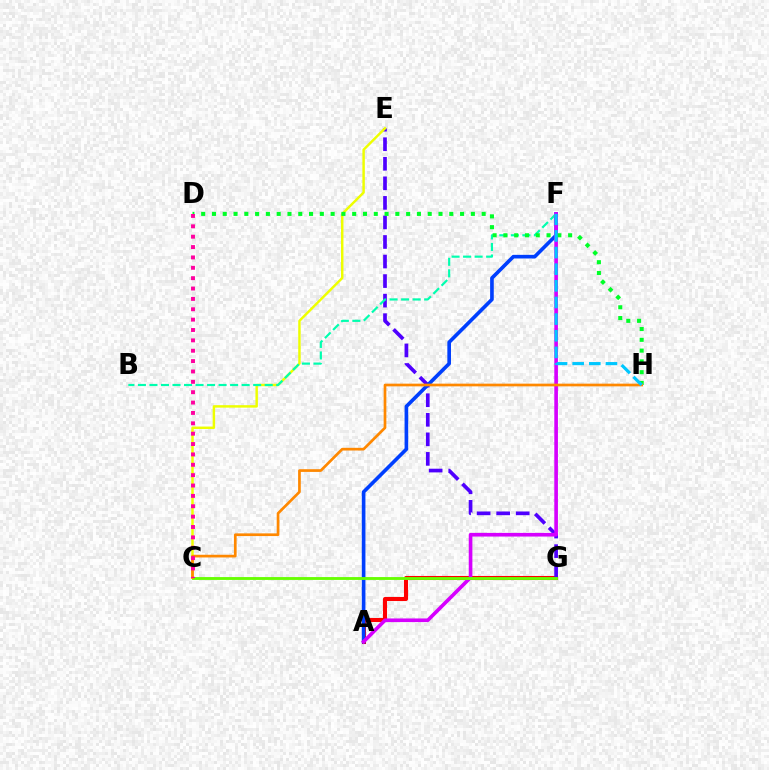{('A', 'G'): [{'color': '#ff0000', 'line_style': 'solid', 'thickness': 2.93}], ('E', 'G'): [{'color': '#4f00ff', 'line_style': 'dashed', 'thickness': 2.66}], ('A', 'F'): [{'color': '#003fff', 'line_style': 'solid', 'thickness': 2.62}, {'color': '#d600ff', 'line_style': 'solid', 'thickness': 2.62}], ('C', 'E'): [{'color': '#eeff00', 'line_style': 'solid', 'thickness': 1.77}], ('B', 'F'): [{'color': '#00ffaf', 'line_style': 'dashed', 'thickness': 1.57}], ('D', 'H'): [{'color': '#00ff27', 'line_style': 'dotted', 'thickness': 2.93}], ('C', 'G'): [{'color': '#66ff00', 'line_style': 'solid', 'thickness': 2.06}], ('C', 'H'): [{'color': '#ff8800', 'line_style': 'solid', 'thickness': 1.94}], ('F', 'H'): [{'color': '#00c7ff', 'line_style': 'dashed', 'thickness': 2.26}], ('C', 'D'): [{'color': '#ff00a0', 'line_style': 'dotted', 'thickness': 2.82}]}